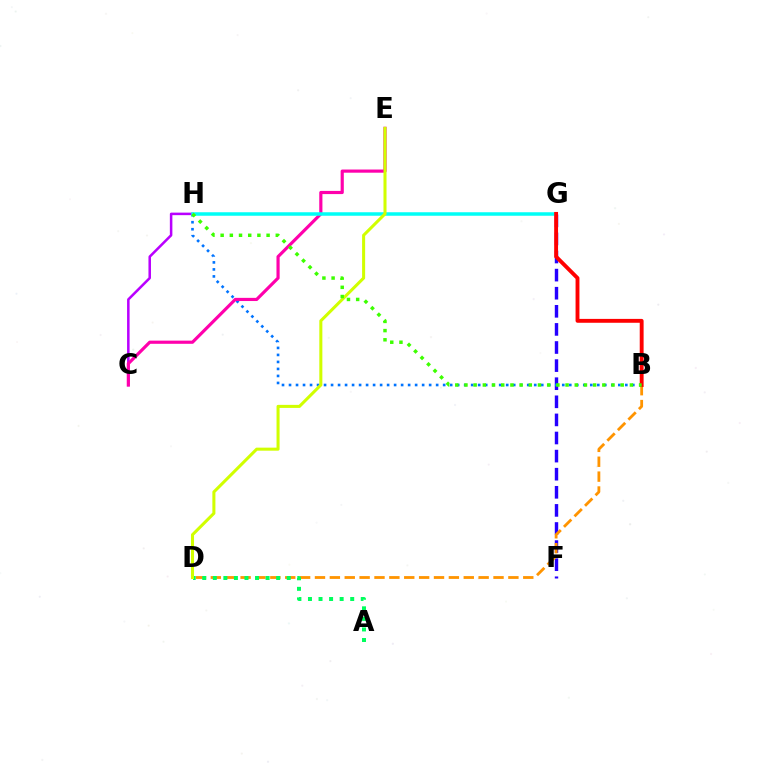{('F', 'G'): [{'color': '#2500ff', 'line_style': 'dashed', 'thickness': 2.46}], ('B', 'H'): [{'color': '#0074ff', 'line_style': 'dotted', 'thickness': 1.9}, {'color': '#3dff00', 'line_style': 'dotted', 'thickness': 2.5}], ('C', 'H'): [{'color': '#b900ff', 'line_style': 'solid', 'thickness': 1.82}], ('B', 'D'): [{'color': '#ff9400', 'line_style': 'dashed', 'thickness': 2.02}], ('C', 'E'): [{'color': '#ff00ac', 'line_style': 'solid', 'thickness': 2.28}], ('G', 'H'): [{'color': '#00fff6', 'line_style': 'solid', 'thickness': 2.52}], ('A', 'D'): [{'color': '#00ff5c', 'line_style': 'dotted', 'thickness': 2.87}], ('D', 'E'): [{'color': '#d1ff00', 'line_style': 'solid', 'thickness': 2.19}], ('B', 'G'): [{'color': '#ff0000', 'line_style': 'solid', 'thickness': 2.79}]}